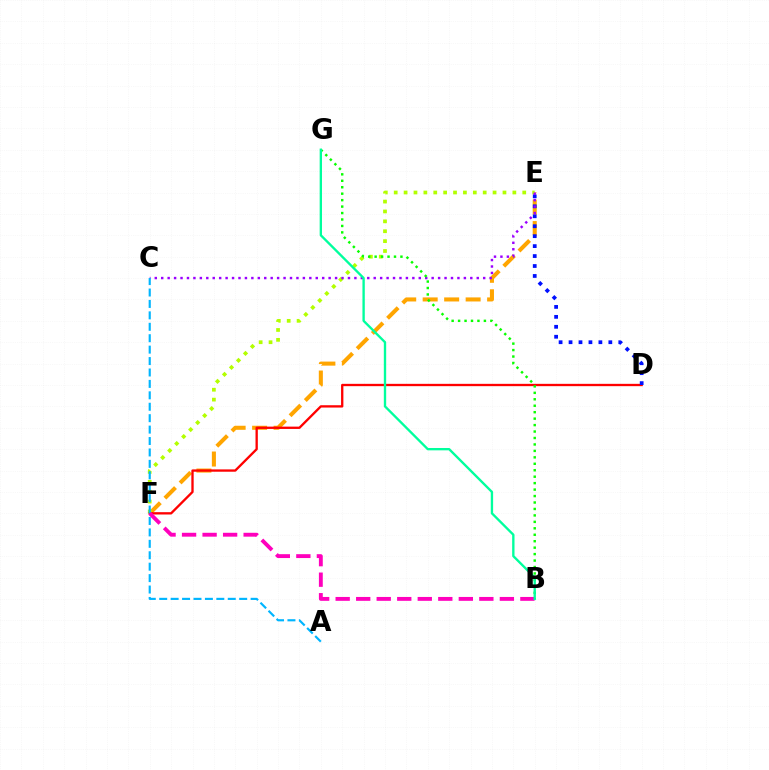{('E', 'F'): [{'color': '#ffa500', 'line_style': 'dashed', 'thickness': 2.92}, {'color': '#b3ff00', 'line_style': 'dotted', 'thickness': 2.69}], ('D', 'F'): [{'color': '#ff0000', 'line_style': 'solid', 'thickness': 1.67}], ('D', 'E'): [{'color': '#0010ff', 'line_style': 'dotted', 'thickness': 2.7}], ('C', 'E'): [{'color': '#9b00ff', 'line_style': 'dotted', 'thickness': 1.75}], ('B', 'G'): [{'color': '#08ff00', 'line_style': 'dotted', 'thickness': 1.75}, {'color': '#00ff9d', 'line_style': 'solid', 'thickness': 1.69}], ('A', 'C'): [{'color': '#00b5ff', 'line_style': 'dashed', 'thickness': 1.55}], ('B', 'F'): [{'color': '#ff00bd', 'line_style': 'dashed', 'thickness': 2.79}]}